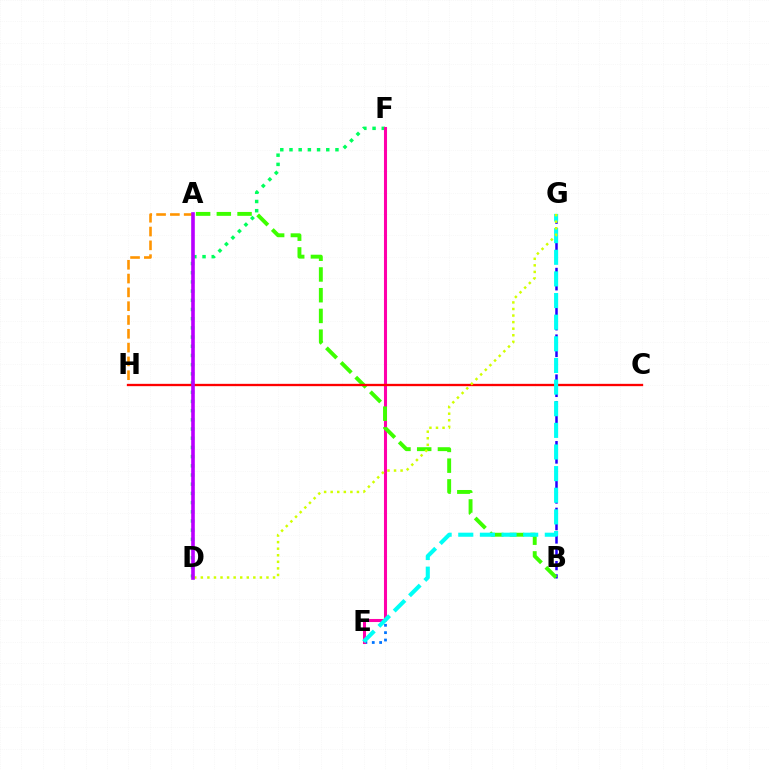{('D', 'F'): [{'color': '#00ff5c', 'line_style': 'dotted', 'thickness': 2.5}], ('E', 'F'): [{'color': '#0074ff', 'line_style': 'dotted', 'thickness': 2.0}, {'color': '#ff00ac', 'line_style': 'solid', 'thickness': 2.2}], ('B', 'G'): [{'color': '#2500ff', 'line_style': 'dashed', 'thickness': 1.81}], ('A', 'H'): [{'color': '#ff9400', 'line_style': 'dashed', 'thickness': 1.88}], ('A', 'B'): [{'color': '#3dff00', 'line_style': 'dashed', 'thickness': 2.82}], ('C', 'H'): [{'color': '#ff0000', 'line_style': 'solid', 'thickness': 1.67}], ('E', 'G'): [{'color': '#00fff6', 'line_style': 'dashed', 'thickness': 2.94}], ('D', 'G'): [{'color': '#d1ff00', 'line_style': 'dotted', 'thickness': 1.78}], ('A', 'D'): [{'color': '#b900ff', 'line_style': 'solid', 'thickness': 2.61}]}